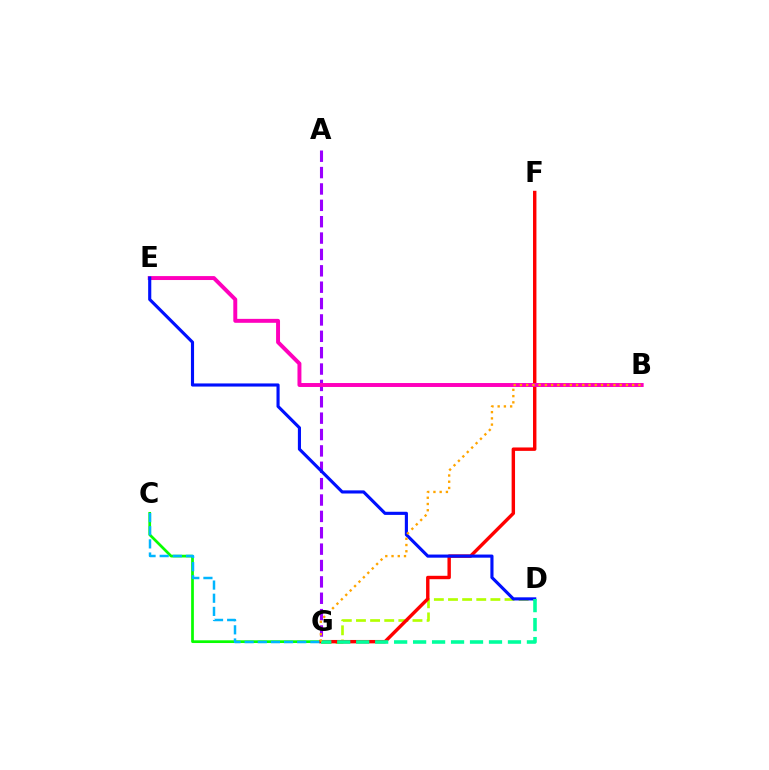{('A', 'G'): [{'color': '#9b00ff', 'line_style': 'dashed', 'thickness': 2.22}], ('D', 'G'): [{'color': '#b3ff00', 'line_style': 'dashed', 'thickness': 1.92}, {'color': '#00ff9d', 'line_style': 'dashed', 'thickness': 2.58}], ('C', 'G'): [{'color': '#08ff00', 'line_style': 'solid', 'thickness': 1.97}, {'color': '#00b5ff', 'line_style': 'dashed', 'thickness': 1.79}], ('F', 'G'): [{'color': '#ff0000', 'line_style': 'solid', 'thickness': 2.46}], ('B', 'E'): [{'color': '#ff00bd', 'line_style': 'solid', 'thickness': 2.84}], ('D', 'E'): [{'color': '#0010ff', 'line_style': 'solid', 'thickness': 2.25}], ('B', 'G'): [{'color': '#ffa500', 'line_style': 'dotted', 'thickness': 1.69}]}